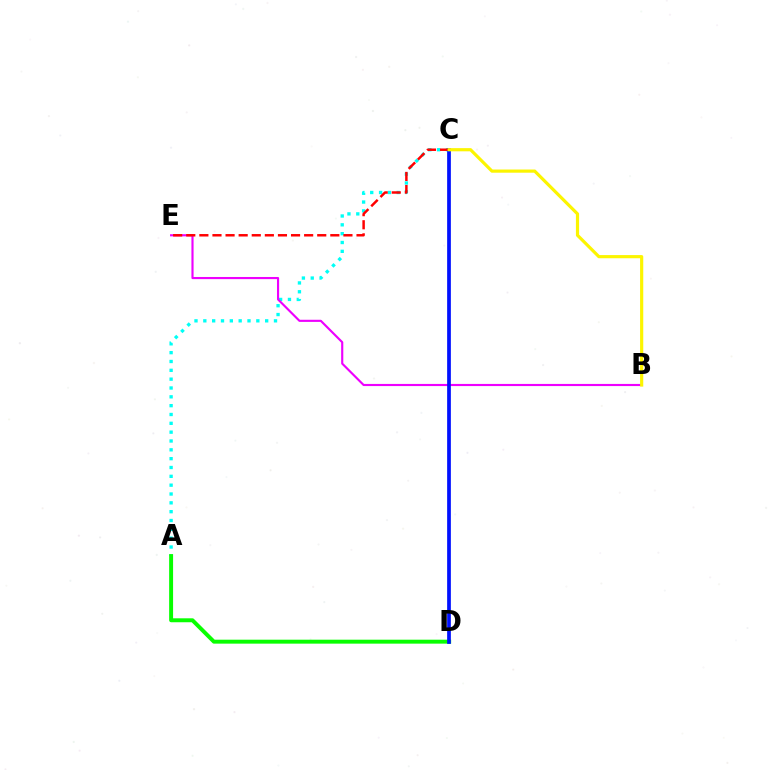{('A', 'C'): [{'color': '#00fff6', 'line_style': 'dotted', 'thickness': 2.4}], ('A', 'D'): [{'color': '#08ff00', 'line_style': 'solid', 'thickness': 2.84}], ('B', 'E'): [{'color': '#ee00ff', 'line_style': 'solid', 'thickness': 1.54}], ('C', 'D'): [{'color': '#0010ff', 'line_style': 'solid', 'thickness': 2.68}], ('C', 'E'): [{'color': '#ff0000', 'line_style': 'dashed', 'thickness': 1.78}], ('B', 'C'): [{'color': '#fcf500', 'line_style': 'solid', 'thickness': 2.29}]}